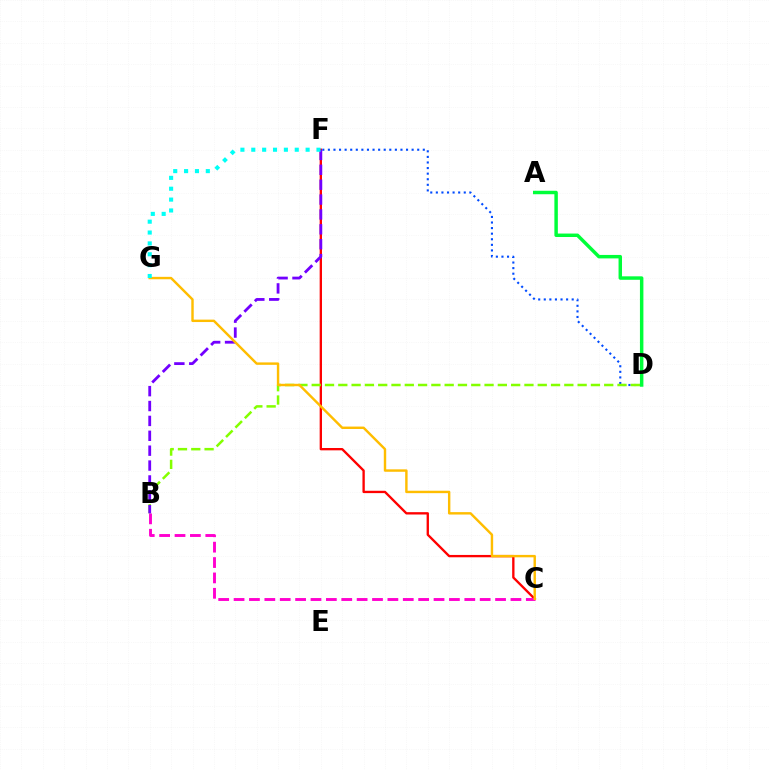{('D', 'F'): [{'color': '#004bff', 'line_style': 'dotted', 'thickness': 1.52}], ('C', 'F'): [{'color': '#ff0000', 'line_style': 'solid', 'thickness': 1.69}], ('B', 'D'): [{'color': '#84ff00', 'line_style': 'dashed', 'thickness': 1.81}], ('A', 'D'): [{'color': '#00ff39', 'line_style': 'solid', 'thickness': 2.49}], ('B', 'C'): [{'color': '#ff00cf', 'line_style': 'dashed', 'thickness': 2.09}], ('B', 'F'): [{'color': '#7200ff', 'line_style': 'dashed', 'thickness': 2.02}], ('C', 'G'): [{'color': '#ffbd00', 'line_style': 'solid', 'thickness': 1.74}], ('F', 'G'): [{'color': '#00fff6', 'line_style': 'dotted', 'thickness': 2.95}]}